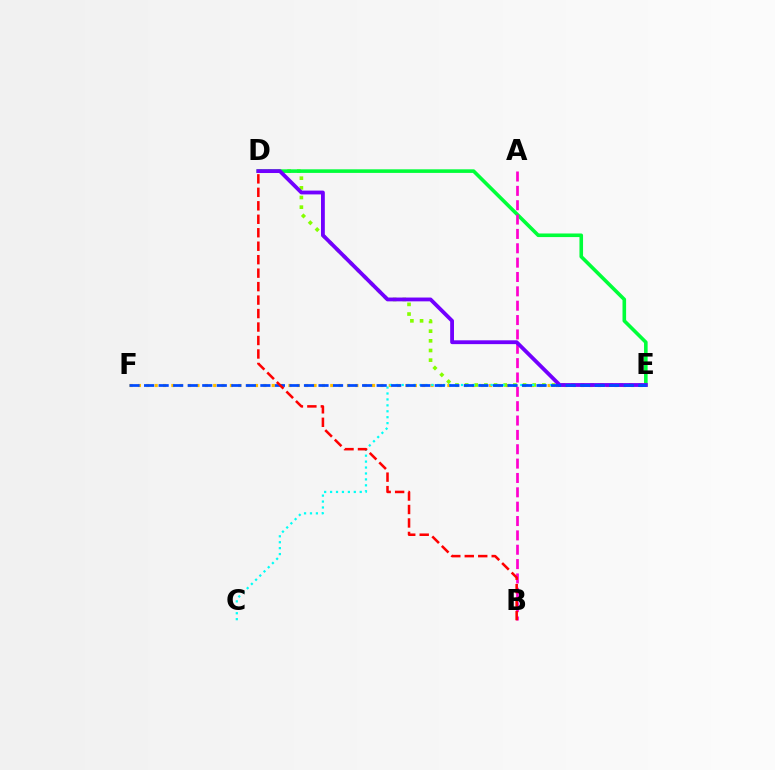{('E', 'F'): [{'color': '#ffbd00', 'line_style': 'dotted', 'thickness': 2.27}, {'color': '#004bff', 'line_style': 'dashed', 'thickness': 1.97}], ('D', 'E'): [{'color': '#84ff00', 'line_style': 'dotted', 'thickness': 2.62}, {'color': '#00ff39', 'line_style': 'solid', 'thickness': 2.59}, {'color': '#7200ff', 'line_style': 'solid', 'thickness': 2.75}], ('C', 'E'): [{'color': '#00fff6', 'line_style': 'dotted', 'thickness': 1.61}], ('A', 'B'): [{'color': '#ff00cf', 'line_style': 'dashed', 'thickness': 1.95}], ('B', 'D'): [{'color': '#ff0000', 'line_style': 'dashed', 'thickness': 1.83}]}